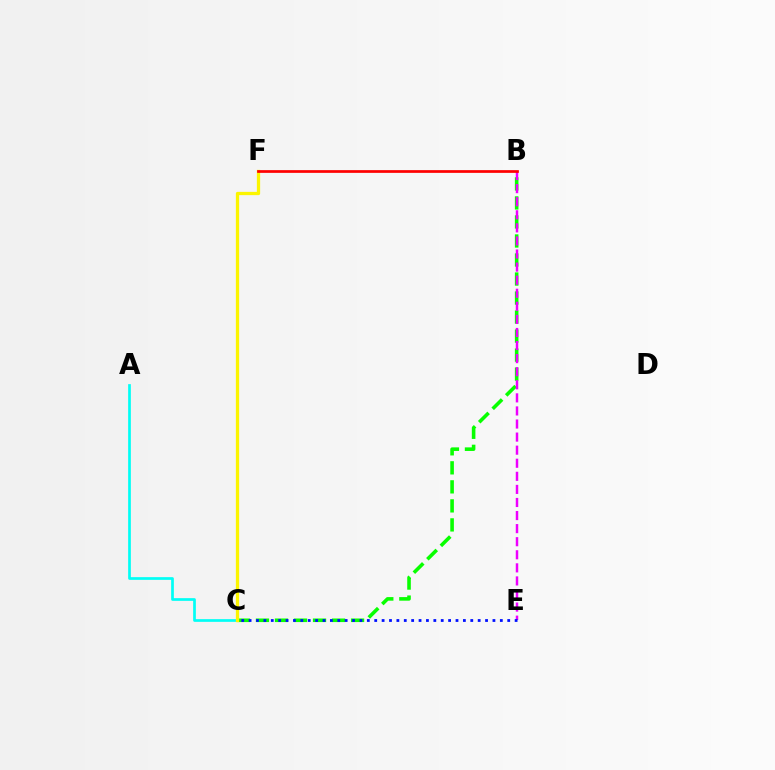{('B', 'C'): [{'color': '#08ff00', 'line_style': 'dashed', 'thickness': 2.58}], ('B', 'E'): [{'color': '#ee00ff', 'line_style': 'dashed', 'thickness': 1.78}], ('A', 'C'): [{'color': '#00fff6', 'line_style': 'solid', 'thickness': 1.95}], ('C', 'E'): [{'color': '#0010ff', 'line_style': 'dotted', 'thickness': 2.01}], ('C', 'F'): [{'color': '#fcf500', 'line_style': 'solid', 'thickness': 2.36}], ('B', 'F'): [{'color': '#ff0000', 'line_style': 'solid', 'thickness': 1.96}]}